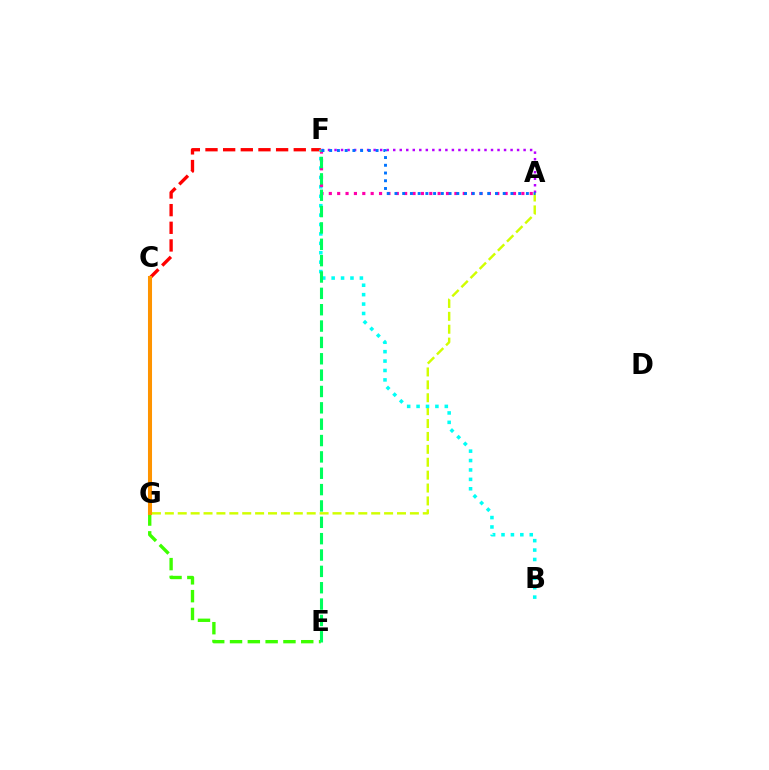{('E', 'G'): [{'color': '#3dff00', 'line_style': 'dashed', 'thickness': 2.42}], ('C', 'G'): [{'color': '#2500ff', 'line_style': 'solid', 'thickness': 2.08}, {'color': '#ff9400', 'line_style': 'solid', 'thickness': 2.92}], ('A', 'G'): [{'color': '#d1ff00', 'line_style': 'dashed', 'thickness': 1.75}], ('A', 'F'): [{'color': '#b900ff', 'line_style': 'dotted', 'thickness': 1.77}, {'color': '#ff00ac', 'line_style': 'dotted', 'thickness': 2.27}, {'color': '#0074ff', 'line_style': 'dotted', 'thickness': 2.1}], ('C', 'F'): [{'color': '#ff0000', 'line_style': 'dashed', 'thickness': 2.4}], ('B', 'F'): [{'color': '#00fff6', 'line_style': 'dotted', 'thickness': 2.56}], ('E', 'F'): [{'color': '#00ff5c', 'line_style': 'dashed', 'thickness': 2.22}]}